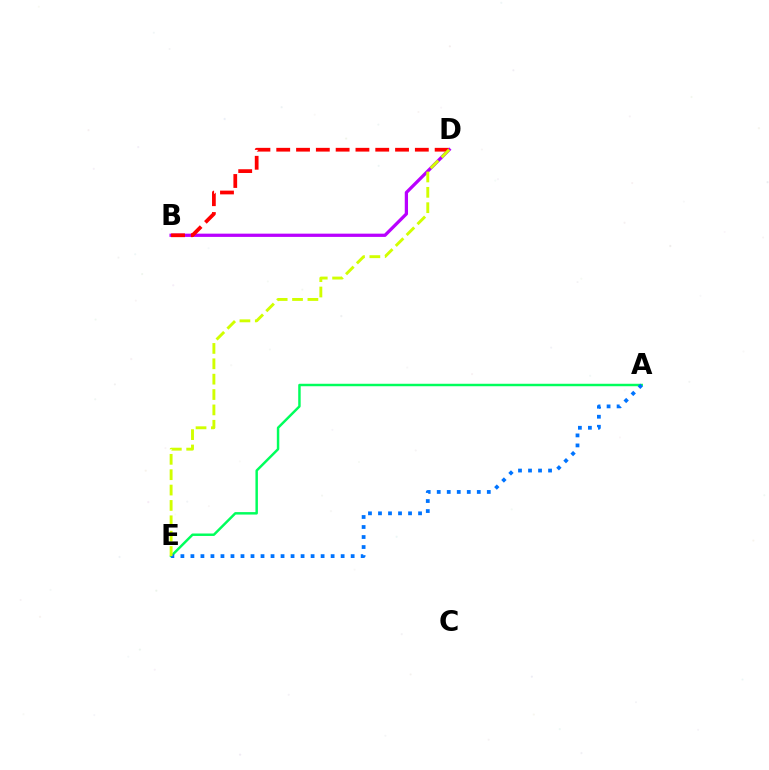{('B', 'D'): [{'color': '#b900ff', 'line_style': 'solid', 'thickness': 2.34}, {'color': '#ff0000', 'line_style': 'dashed', 'thickness': 2.69}], ('A', 'E'): [{'color': '#00ff5c', 'line_style': 'solid', 'thickness': 1.77}, {'color': '#0074ff', 'line_style': 'dotted', 'thickness': 2.72}], ('D', 'E'): [{'color': '#d1ff00', 'line_style': 'dashed', 'thickness': 2.09}]}